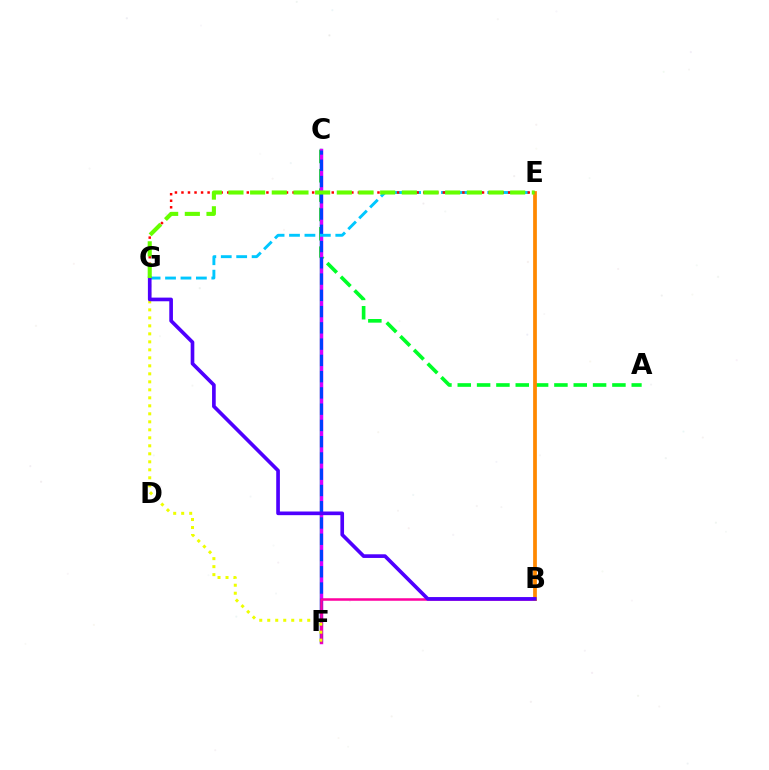{('C', 'F'): [{'color': '#00ffaf', 'line_style': 'solid', 'thickness': 1.76}, {'color': '#d600ff', 'line_style': 'solid', 'thickness': 2.49}, {'color': '#003fff', 'line_style': 'dashed', 'thickness': 2.21}], ('A', 'C'): [{'color': '#00ff27', 'line_style': 'dashed', 'thickness': 2.63}], ('B', 'F'): [{'color': '#ff00a0', 'line_style': 'solid', 'thickness': 1.81}], ('F', 'G'): [{'color': '#eeff00', 'line_style': 'dotted', 'thickness': 2.17}], ('E', 'G'): [{'color': '#00c7ff', 'line_style': 'dashed', 'thickness': 2.1}, {'color': '#ff0000', 'line_style': 'dotted', 'thickness': 1.78}, {'color': '#66ff00', 'line_style': 'dashed', 'thickness': 2.94}], ('B', 'E'): [{'color': '#ff8800', 'line_style': 'solid', 'thickness': 2.69}], ('B', 'G'): [{'color': '#4f00ff', 'line_style': 'solid', 'thickness': 2.63}]}